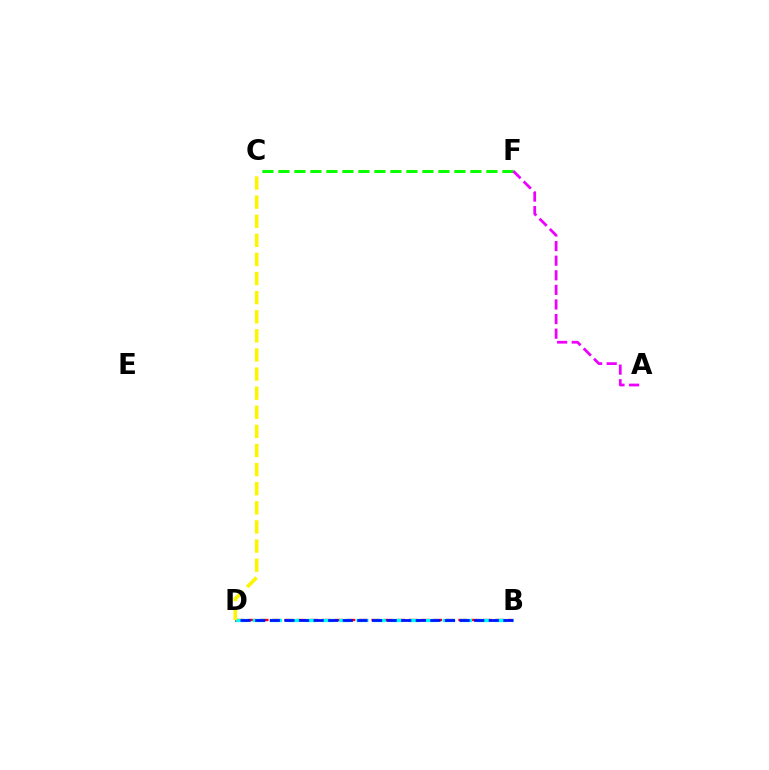{('B', 'D'): [{'color': '#ff0000', 'line_style': 'dashed', 'thickness': 1.69}, {'color': '#00fff6', 'line_style': 'dashed', 'thickness': 2.35}, {'color': '#0010ff', 'line_style': 'dashed', 'thickness': 1.98}], ('C', 'F'): [{'color': '#08ff00', 'line_style': 'dashed', 'thickness': 2.17}], ('C', 'D'): [{'color': '#fcf500', 'line_style': 'dashed', 'thickness': 2.6}], ('A', 'F'): [{'color': '#ee00ff', 'line_style': 'dashed', 'thickness': 1.98}]}